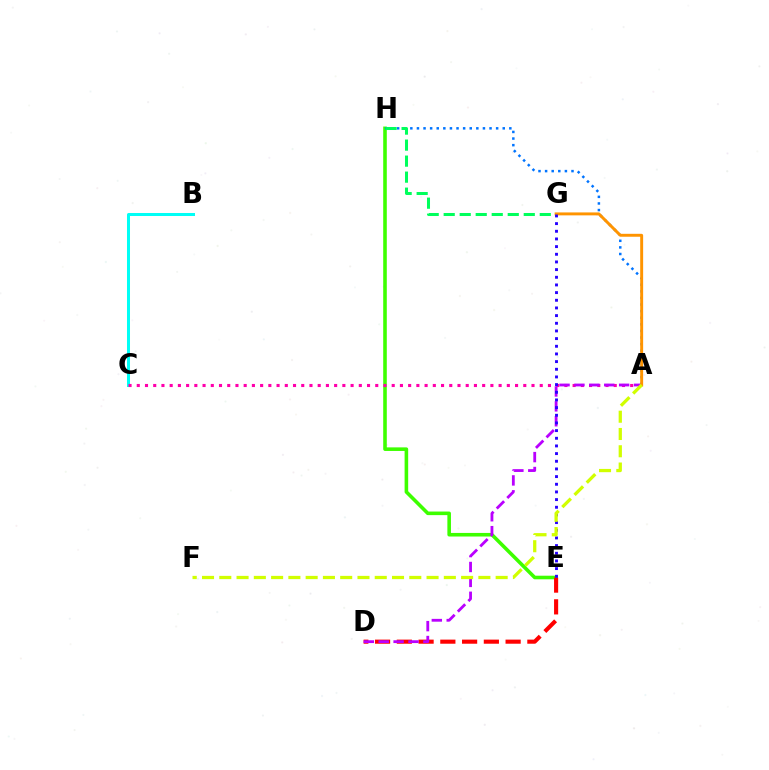{('E', 'H'): [{'color': '#3dff00', 'line_style': 'solid', 'thickness': 2.58}], ('D', 'E'): [{'color': '#ff0000', 'line_style': 'dashed', 'thickness': 2.96}], ('A', 'H'): [{'color': '#0074ff', 'line_style': 'dotted', 'thickness': 1.79}], ('B', 'C'): [{'color': '#00fff6', 'line_style': 'solid', 'thickness': 2.16}], ('G', 'H'): [{'color': '#00ff5c', 'line_style': 'dashed', 'thickness': 2.18}], ('A', 'C'): [{'color': '#ff00ac', 'line_style': 'dotted', 'thickness': 2.23}], ('A', 'D'): [{'color': '#b900ff', 'line_style': 'dashed', 'thickness': 2.02}], ('A', 'G'): [{'color': '#ff9400', 'line_style': 'solid', 'thickness': 2.11}], ('E', 'G'): [{'color': '#2500ff', 'line_style': 'dotted', 'thickness': 2.08}], ('A', 'F'): [{'color': '#d1ff00', 'line_style': 'dashed', 'thickness': 2.35}]}